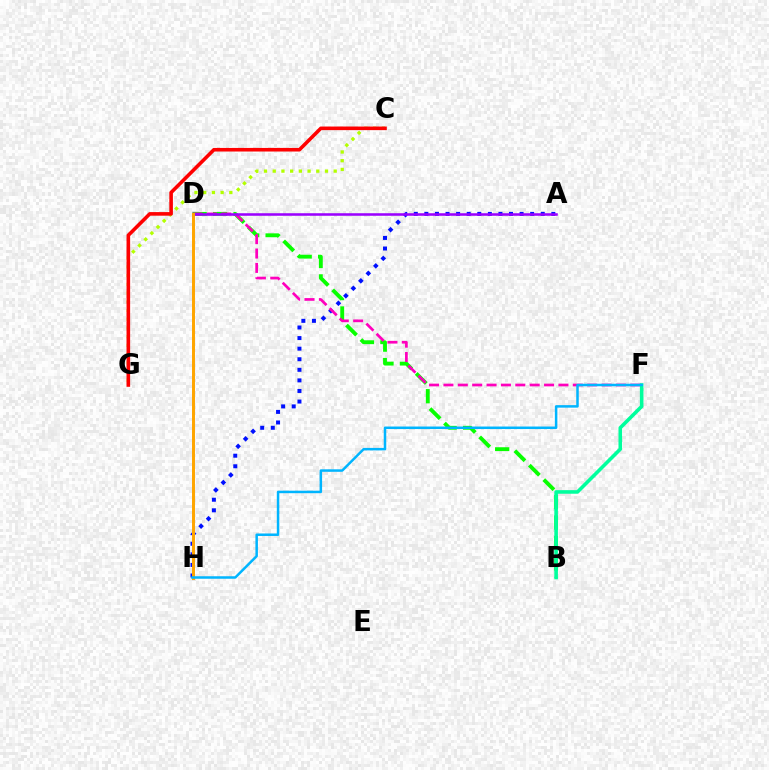{('C', 'G'): [{'color': '#b3ff00', 'line_style': 'dotted', 'thickness': 2.37}, {'color': '#ff0000', 'line_style': 'solid', 'thickness': 2.59}], ('A', 'H'): [{'color': '#0010ff', 'line_style': 'dotted', 'thickness': 2.87}], ('B', 'D'): [{'color': '#08ff00', 'line_style': 'dashed', 'thickness': 2.78}], ('D', 'F'): [{'color': '#ff00bd', 'line_style': 'dashed', 'thickness': 1.95}], ('A', 'D'): [{'color': '#9b00ff', 'line_style': 'solid', 'thickness': 1.83}], ('B', 'F'): [{'color': '#00ff9d', 'line_style': 'solid', 'thickness': 2.58}], ('D', 'H'): [{'color': '#ffa500', 'line_style': 'solid', 'thickness': 2.14}], ('F', 'H'): [{'color': '#00b5ff', 'line_style': 'solid', 'thickness': 1.8}]}